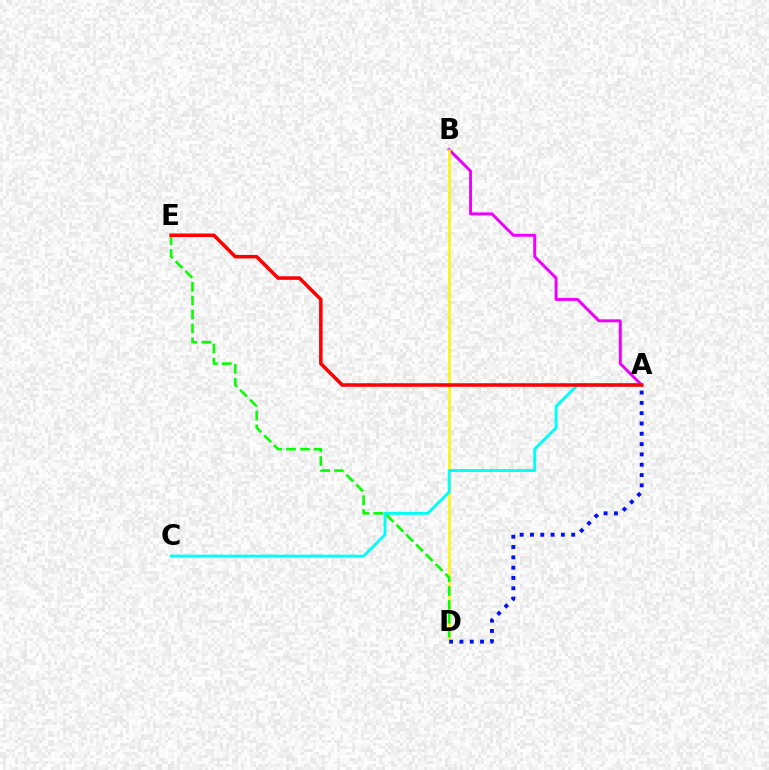{('A', 'B'): [{'color': '#ee00ff', 'line_style': 'solid', 'thickness': 2.12}], ('B', 'D'): [{'color': '#fcf500', 'line_style': 'solid', 'thickness': 1.8}], ('A', 'C'): [{'color': '#00fff6', 'line_style': 'solid', 'thickness': 2.1}], ('D', 'E'): [{'color': '#08ff00', 'line_style': 'dashed', 'thickness': 1.89}], ('A', 'E'): [{'color': '#ff0000', 'line_style': 'solid', 'thickness': 2.54}], ('A', 'D'): [{'color': '#0010ff', 'line_style': 'dotted', 'thickness': 2.8}]}